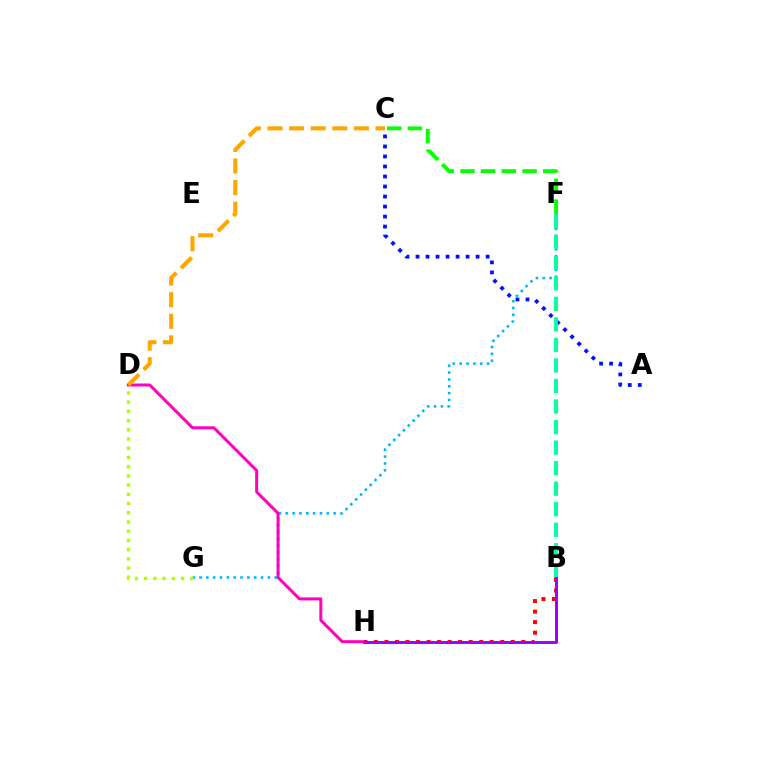{('B', 'H'): [{'color': '#ff0000', 'line_style': 'dotted', 'thickness': 2.86}, {'color': '#9b00ff', 'line_style': 'solid', 'thickness': 2.11}], ('C', 'F'): [{'color': '#08ff00', 'line_style': 'dashed', 'thickness': 2.81}], ('A', 'C'): [{'color': '#0010ff', 'line_style': 'dotted', 'thickness': 2.72}], ('F', 'G'): [{'color': '#00b5ff', 'line_style': 'dotted', 'thickness': 1.86}], ('B', 'F'): [{'color': '#00ff9d', 'line_style': 'dashed', 'thickness': 2.79}], ('D', 'H'): [{'color': '#ff00bd', 'line_style': 'solid', 'thickness': 2.15}], ('C', 'D'): [{'color': '#ffa500', 'line_style': 'dashed', 'thickness': 2.93}], ('D', 'G'): [{'color': '#b3ff00', 'line_style': 'dotted', 'thickness': 2.5}]}